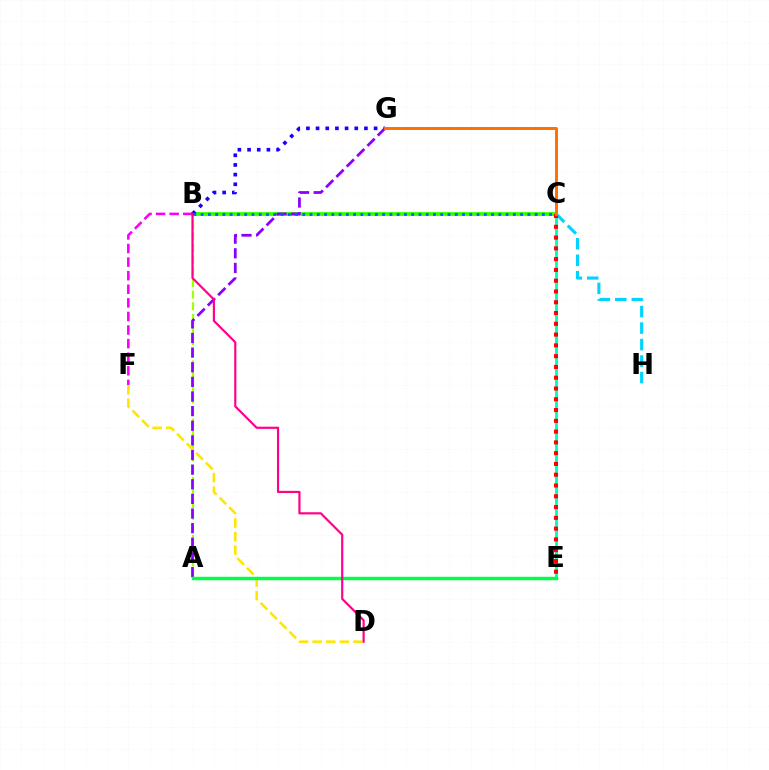{('A', 'B'): [{'color': '#a2ff00', 'line_style': 'dashed', 'thickness': 1.58}], ('B', 'C'): [{'color': '#31ff00', 'line_style': 'solid', 'thickness': 2.73}, {'color': '#005dff', 'line_style': 'dotted', 'thickness': 1.97}], ('B', 'G'): [{'color': '#1900ff', 'line_style': 'dotted', 'thickness': 2.63}], ('C', 'E'): [{'color': '#00ffbb', 'line_style': 'solid', 'thickness': 2.1}, {'color': '#ff0000', 'line_style': 'dotted', 'thickness': 2.93}], ('D', 'F'): [{'color': '#ffe600', 'line_style': 'dashed', 'thickness': 1.84}], ('B', 'F'): [{'color': '#fa00f9', 'line_style': 'dashed', 'thickness': 1.85}], ('A', 'G'): [{'color': '#8a00ff', 'line_style': 'dashed', 'thickness': 1.99}], ('C', 'H'): [{'color': '#00d3ff', 'line_style': 'dashed', 'thickness': 2.24}], ('A', 'E'): [{'color': '#00ff45', 'line_style': 'solid', 'thickness': 2.48}], ('C', 'G'): [{'color': '#ff7000', 'line_style': 'solid', 'thickness': 2.13}], ('B', 'D'): [{'color': '#ff0088', 'line_style': 'solid', 'thickness': 1.57}]}